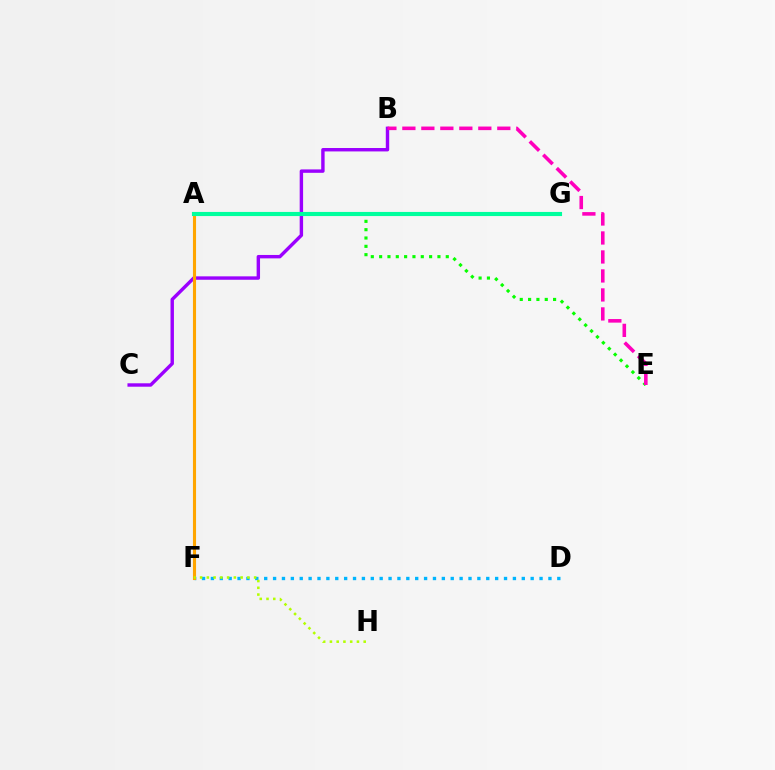{('B', 'C'): [{'color': '#9b00ff', 'line_style': 'solid', 'thickness': 2.46}], ('D', 'F'): [{'color': '#00b5ff', 'line_style': 'dotted', 'thickness': 2.41}], ('A', 'G'): [{'color': '#ff0000', 'line_style': 'dotted', 'thickness': 1.93}, {'color': '#0010ff', 'line_style': 'solid', 'thickness': 2.85}, {'color': '#00ff9d', 'line_style': 'solid', 'thickness': 2.96}], ('A', 'F'): [{'color': '#ffa500', 'line_style': 'solid', 'thickness': 2.23}], ('A', 'E'): [{'color': '#08ff00', 'line_style': 'dotted', 'thickness': 2.26}], ('F', 'H'): [{'color': '#b3ff00', 'line_style': 'dotted', 'thickness': 1.84}], ('B', 'E'): [{'color': '#ff00bd', 'line_style': 'dashed', 'thickness': 2.58}]}